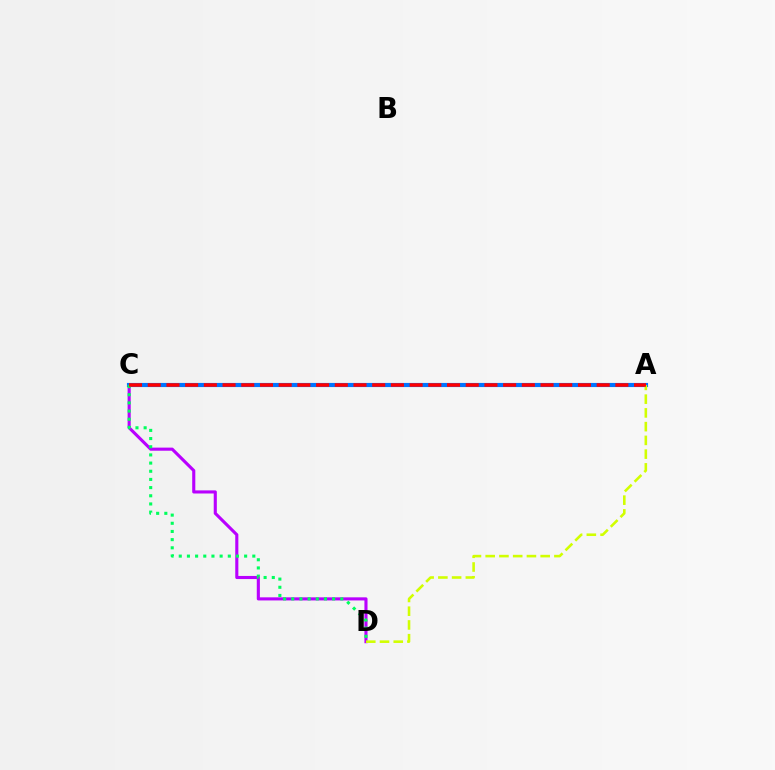{('C', 'D'): [{'color': '#b900ff', 'line_style': 'solid', 'thickness': 2.24}, {'color': '#00ff5c', 'line_style': 'dotted', 'thickness': 2.22}], ('A', 'C'): [{'color': '#0074ff', 'line_style': 'solid', 'thickness': 2.97}, {'color': '#ff0000', 'line_style': 'dashed', 'thickness': 2.54}], ('A', 'D'): [{'color': '#d1ff00', 'line_style': 'dashed', 'thickness': 1.87}]}